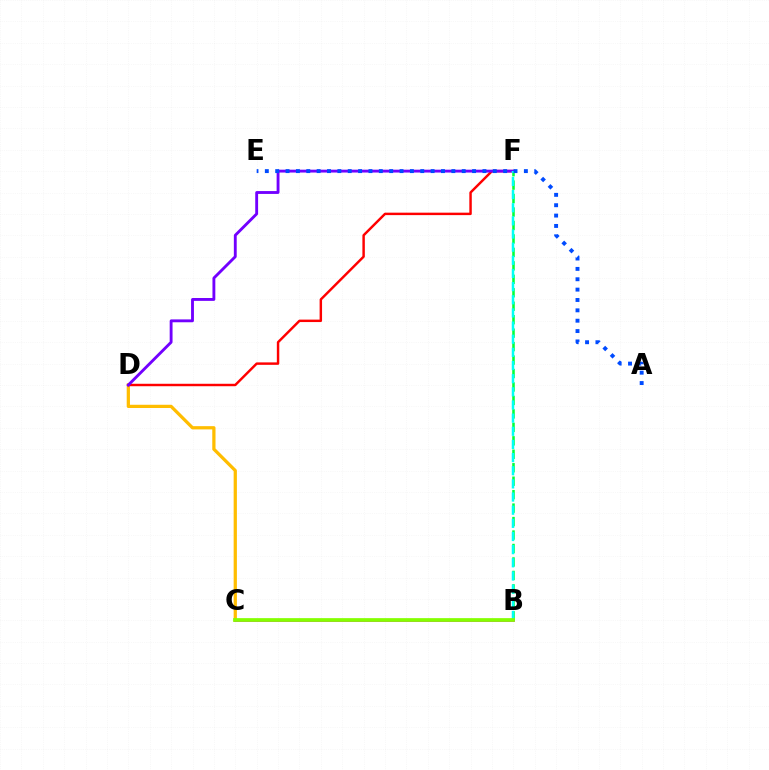{('C', 'D'): [{'color': '#ffbd00', 'line_style': 'solid', 'thickness': 2.34}], ('B', 'C'): [{'color': '#ff00cf', 'line_style': 'solid', 'thickness': 1.98}, {'color': '#84ff00', 'line_style': 'solid', 'thickness': 2.67}], ('B', 'F'): [{'color': '#00ff39', 'line_style': 'dashed', 'thickness': 1.83}, {'color': '#00fff6', 'line_style': 'dashed', 'thickness': 1.79}], ('D', 'F'): [{'color': '#ff0000', 'line_style': 'solid', 'thickness': 1.76}, {'color': '#7200ff', 'line_style': 'solid', 'thickness': 2.06}], ('A', 'E'): [{'color': '#004bff', 'line_style': 'dotted', 'thickness': 2.82}]}